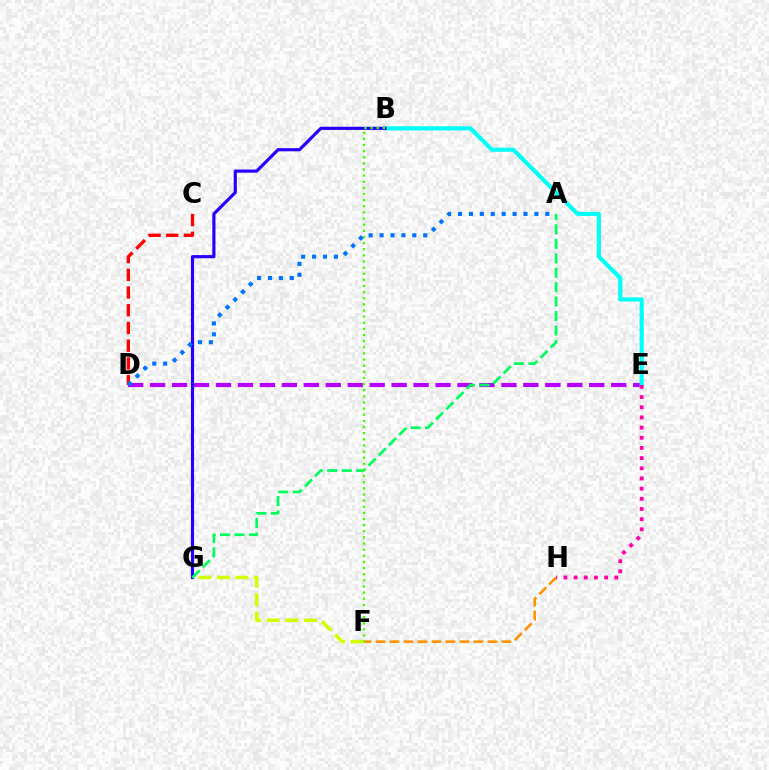{('D', 'E'): [{'color': '#b900ff', 'line_style': 'dashed', 'thickness': 2.98}], ('C', 'D'): [{'color': '#ff0000', 'line_style': 'dashed', 'thickness': 2.41}], ('F', 'H'): [{'color': '#ff9400', 'line_style': 'dashed', 'thickness': 1.9}], ('B', 'E'): [{'color': '#00fff6', 'line_style': 'solid', 'thickness': 2.98}], ('B', 'G'): [{'color': '#2500ff', 'line_style': 'solid', 'thickness': 2.27}], ('A', 'G'): [{'color': '#00ff5c', 'line_style': 'dashed', 'thickness': 1.96}], ('F', 'G'): [{'color': '#d1ff00', 'line_style': 'dashed', 'thickness': 2.52}], ('E', 'H'): [{'color': '#ff00ac', 'line_style': 'dotted', 'thickness': 2.76}], ('B', 'F'): [{'color': '#3dff00', 'line_style': 'dotted', 'thickness': 1.67}], ('A', 'D'): [{'color': '#0074ff', 'line_style': 'dotted', 'thickness': 2.96}]}